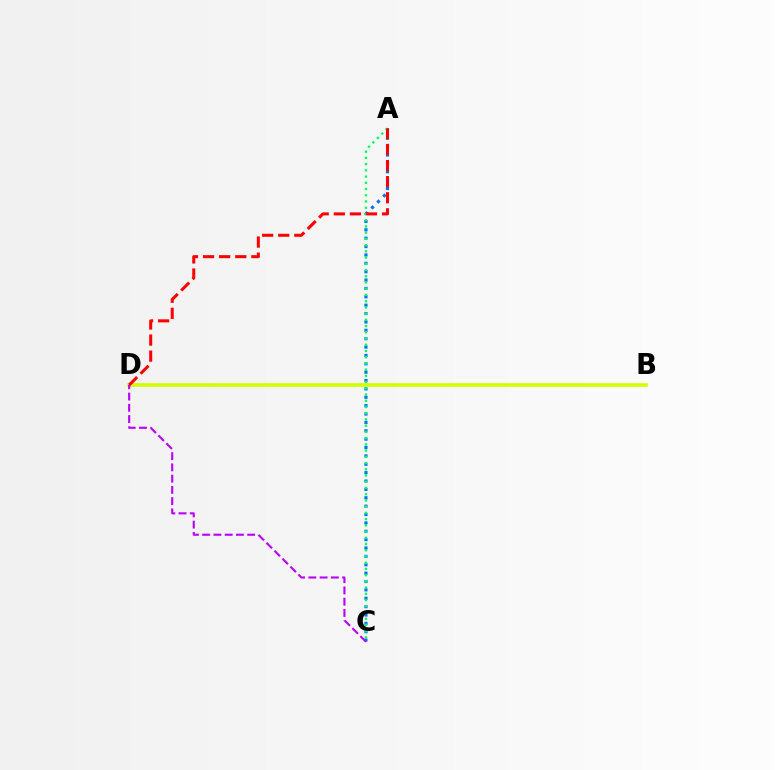{('A', 'C'): [{'color': '#0074ff', 'line_style': 'dotted', 'thickness': 2.28}, {'color': '#00ff5c', 'line_style': 'dotted', 'thickness': 1.69}], ('B', 'D'): [{'color': '#d1ff00', 'line_style': 'solid', 'thickness': 2.63}], ('A', 'D'): [{'color': '#ff0000', 'line_style': 'dashed', 'thickness': 2.19}], ('C', 'D'): [{'color': '#b900ff', 'line_style': 'dashed', 'thickness': 1.53}]}